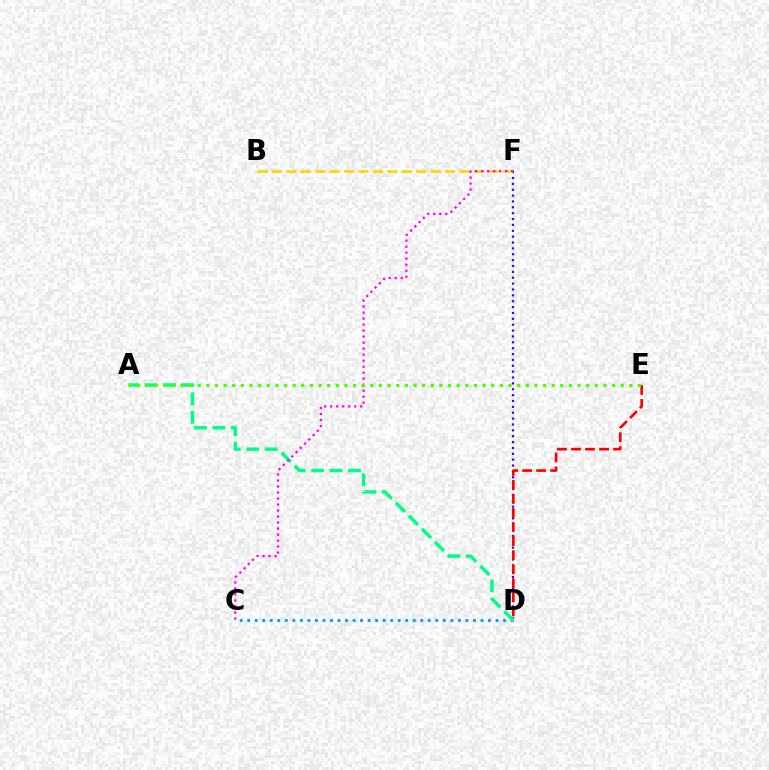{('D', 'F'): [{'color': '#3700ff', 'line_style': 'dotted', 'thickness': 1.59}], ('C', 'D'): [{'color': '#009eff', 'line_style': 'dotted', 'thickness': 2.04}], ('A', 'D'): [{'color': '#00ff86', 'line_style': 'dashed', 'thickness': 2.5}], ('B', 'F'): [{'color': '#ffd500', 'line_style': 'dashed', 'thickness': 1.96}], ('D', 'E'): [{'color': '#ff0000', 'line_style': 'dashed', 'thickness': 1.91}], ('C', 'F'): [{'color': '#ff00ed', 'line_style': 'dotted', 'thickness': 1.63}], ('A', 'E'): [{'color': '#4fff00', 'line_style': 'dotted', 'thickness': 2.35}]}